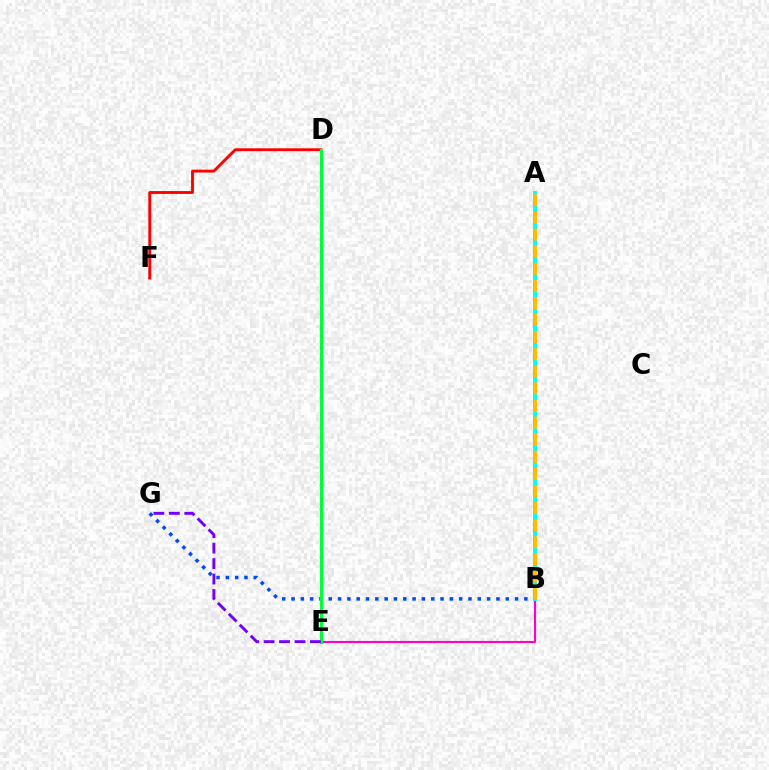{('B', 'E'): [{'color': '#ff00cf', 'line_style': 'solid', 'thickness': 1.53}], ('B', 'G'): [{'color': '#004bff', 'line_style': 'dotted', 'thickness': 2.53}], ('D', 'F'): [{'color': '#ff0000', 'line_style': 'solid', 'thickness': 2.07}], ('D', 'E'): [{'color': '#00ff39', 'line_style': 'solid', 'thickness': 2.33}], ('A', 'B'): [{'color': '#84ff00', 'line_style': 'solid', 'thickness': 2.09}, {'color': '#00fff6', 'line_style': 'solid', 'thickness': 2.82}, {'color': '#ffbd00', 'line_style': 'dashed', 'thickness': 2.32}], ('E', 'G'): [{'color': '#7200ff', 'line_style': 'dashed', 'thickness': 2.1}]}